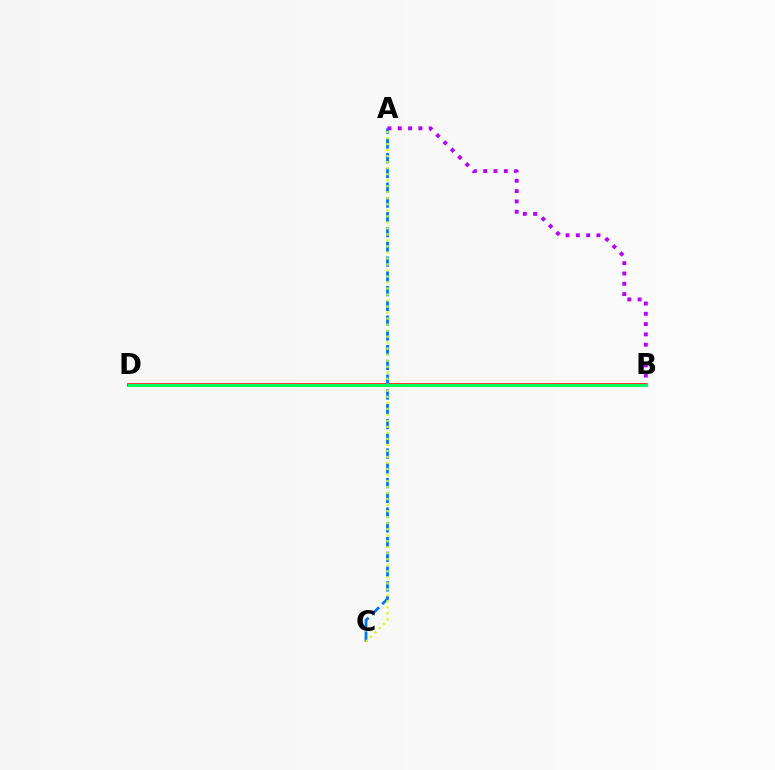{('B', 'D'): [{'color': '#ff0000', 'line_style': 'solid', 'thickness': 2.56}, {'color': '#00ff5c', 'line_style': 'solid', 'thickness': 2.18}], ('A', 'C'): [{'color': '#0074ff', 'line_style': 'dashed', 'thickness': 2.01}, {'color': '#d1ff00', 'line_style': 'dotted', 'thickness': 1.63}], ('A', 'B'): [{'color': '#b900ff', 'line_style': 'dotted', 'thickness': 2.8}]}